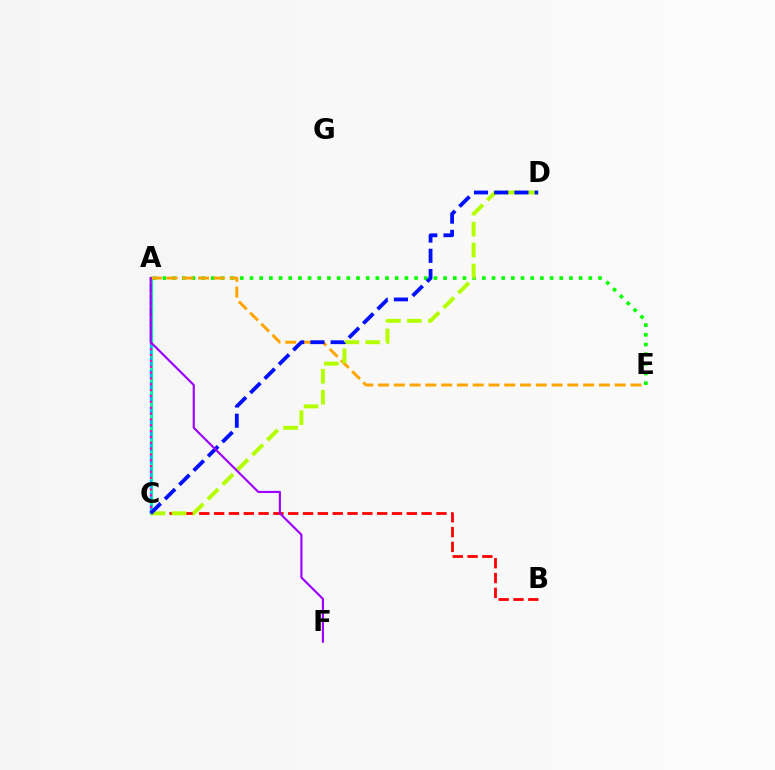{('A', 'C'): [{'color': '#00ff9d', 'line_style': 'solid', 'thickness': 2.25}, {'color': '#00b5ff', 'line_style': 'dashed', 'thickness': 1.66}, {'color': '#ff00bd', 'line_style': 'dotted', 'thickness': 1.59}], ('B', 'C'): [{'color': '#ff0000', 'line_style': 'dashed', 'thickness': 2.01}], ('A', 'E'): [{'color': '#08ff00', 'line_style': 'dotted', 'thickness': 2.63}, {'color': '#ffa500', 'line_style': 'dashed', 'thickness': 2.14}], ('C', 'D'): [{'color': '#b3ff00', 'line_style': 'dashed', 'thickness': 2.85}, {'color': '#0010ff', 'line_style': 'dashed', 'thickness': 2.75}], ('A', 'F'): [{'color': '#9b00ff', 'line_style': 'solid', 'thickness': 1.54}]}